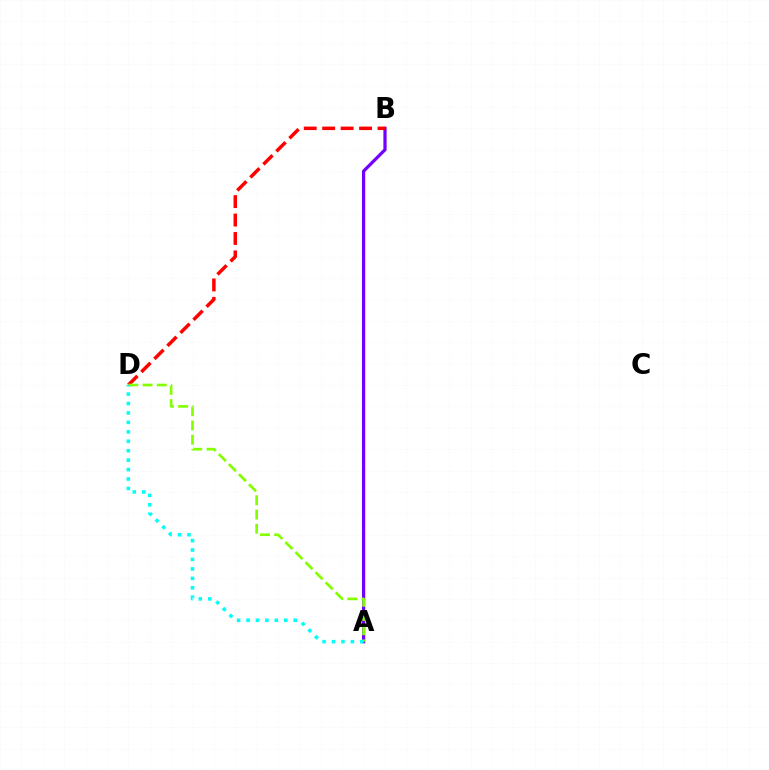{('A', 'B'): [{'color': '#7200ff', 'line_style': 'solid', 'thickness': 2.33}], ('B', 'D'): [{'color': '#ff0000', 'line_style': 'dashed', 'thickness': 2.5}], ('A', 'D'): [{'color': '#84ff00', 'line_style': 'dashed', 'thickness': 1.93}, {'color': '#00fff6', 'line_style': 'dotted', 'thickness': 2.56}]}